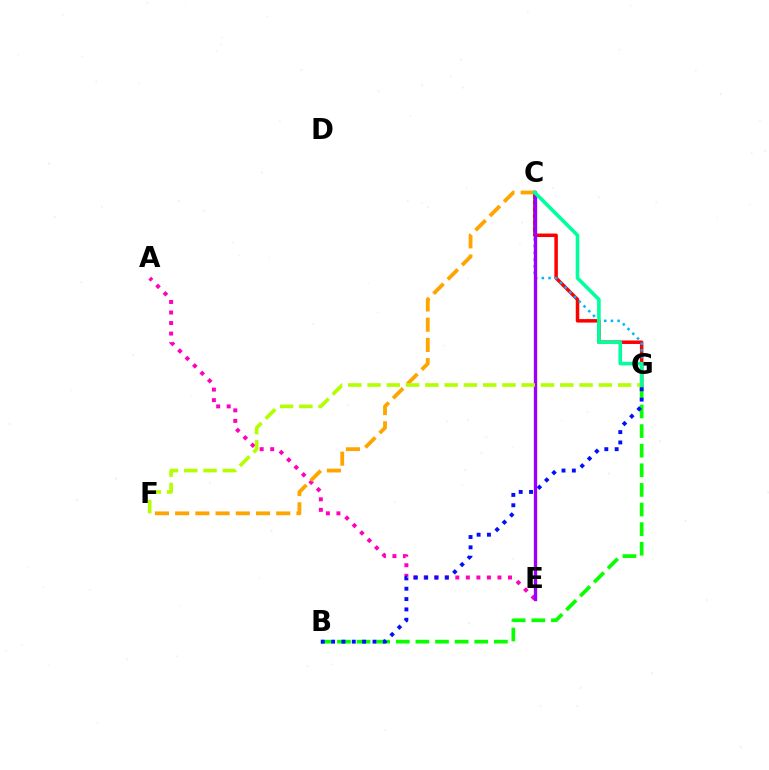{('A', 'E'): [{'color': '#ff00bd', 'line_style': 'dotted', 'thickness': 2.86}], ('B', 'G'): [{'color': '#08ff00', 'line_style': 'dashed', 'thickness': 2.66}, {'color': '#0010ff', 'line_style': 'dotted', 'thickness': 2.81}], ('C', 'G'): [{'color': '#ff0000', 'line_style': 'solid', 'thickness': 2.52}, {'color': '#00b5ff', 'line_style': 'dotted', 'thickness': 1.81}, {'color': '#00ff9d', 'line_style': 'solid', 'thickness': 2.6}], ('C', 'F'): [{'color': '#ffa500', 'line_style': 'dashed', 'thickness': 2.75}], ('C', 'E'): [{'color': '#9b00ff', 'line_style': 'solid', 'thickness': 2.41}], ('F', 'G'): [{'color': '#b3ff00', 'line_style': 'dashed', 'thickness': 2.62}]}